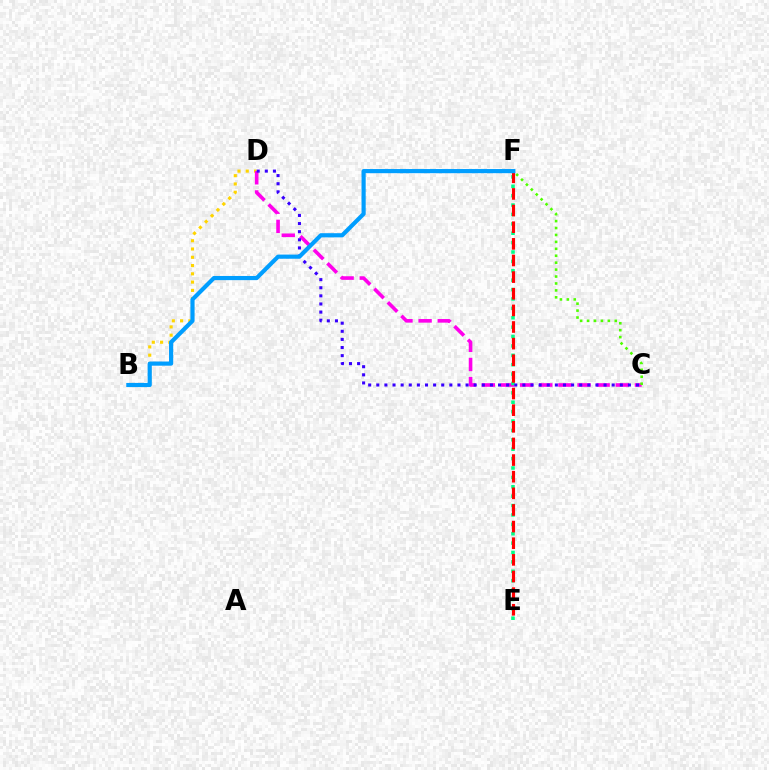{('B', 'D'): [{'color': '#ffd500', 'line_style': 'dotted', 'thickness': 2.25}], ('C', 'D'): [{'color': '#ff00ed', 'line_style': 'dashed', 'thickness': 2.6}, {'color': '#3700ff', 'line_style': 'dotted', 'thickness': 2.21}], ('E', 'F'): [{'color': '#00ff86', 'line_style': 'dotted', 'thickness': 2.55}, {'color': '#ff0000', 'line_style': 'dashed', 'thickness': 2.26}], ('C', 'F'): [{'color': '#4fff00', 'line_style': 'dotted', 'thickness': 1.88}], ('B', 'F'): [{'color': '#009eff', 'line_style': 'solid', 'thickness': 2.99}]}